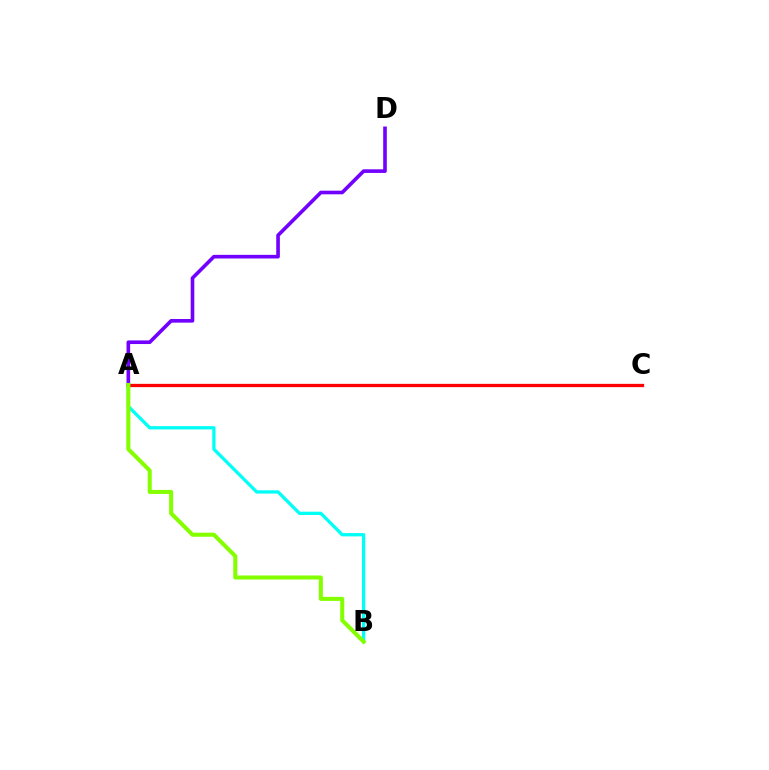{('A', 'B'): [{'color': '#00fff6', 'line_style': 'solid', 'thickness': 2.37}, {'color': '#84ff00', 'line_style': 'solid', 'thickness': 2.92}], ('A', 'C'): [{'color': '#ff0000', 'line_style': 'solid', 'thickness': 2.37}], ('A', 'D'): [{'color': '#7200ff', 'line_style': 'solid', 'thickness': 2.61}]}